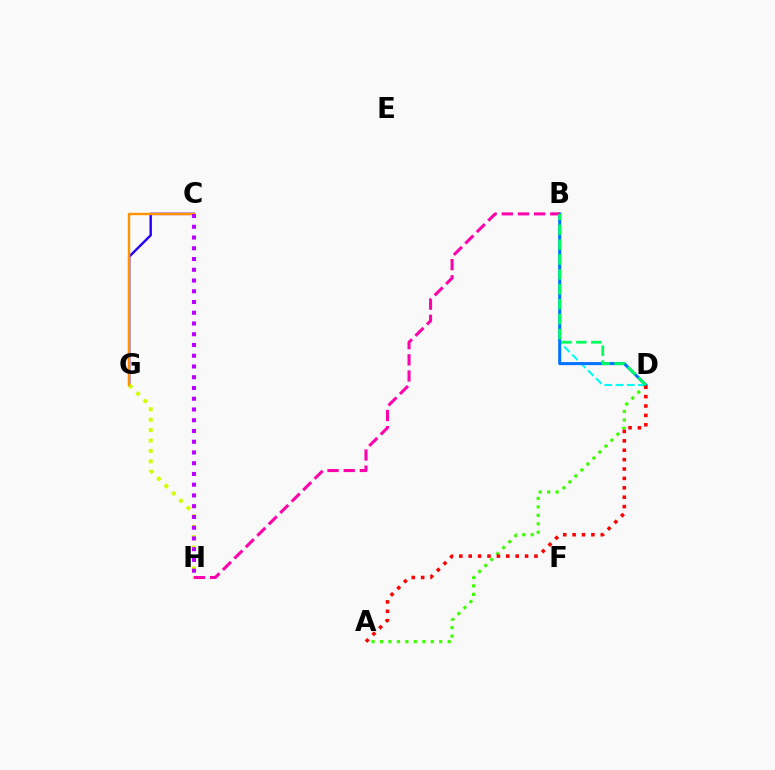{('C', 'G'): [{'color': '#2500ff', 'line_style': 'solid', 'thickness': 1.74}, {'color': '#ff9400', 'line_style': 'solid', 'thickness': 1.74}], ('A', 'D'): [{'color': '#3dff00', 'line_style': 'dotted', 'thickness': 2.3}, {'color': '#ff0000', 'line_style': 'dotted', 'thickness': 2.55}], ('G', 'H'): [{'color': '#d1ff00', 'line_style': 'dotted', 'thickness': 2.83}], ('B', 'D'): [{'color': '#00fff6', 'line_style': 'dashed', 'thickness': 1.52}, {'color': '#0074ff', 'line_style': 'solid', 'thickness': 2.2}, {'color': '#00ff5c', 'line_style': 'dashed', 'thickness': 2.03}], ('C', 'H'): [{'color': '#b900ff', 'line_style': 'dotted', 'thickness': 2.92}], ('B', 'H'): [{'color': '#ff00ac', 'line_style': 'dashed', 'thickness': 2.2}]}